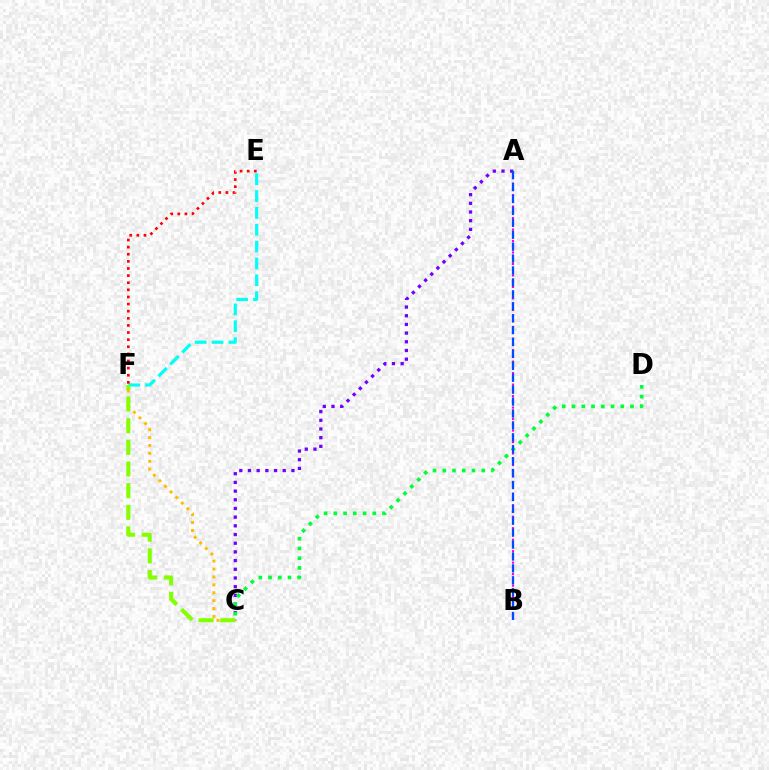{('C', 'F'): [{'color': '#ffbd00', 'line_style': 'dotted', 'thickness': 2.15}, {'color': '#84ff00', 'line_style': 'dashed', 'thickness': 2.94}], ('E', 'F'): [{'color': '#00fff6', 'line_style': 'dashed', 'thickness': 2.29}, {'color': '#ff0000', 'line_style': 'dotted', 'thickness': 1.93}], ('A', 'B'): [{'color': '#ff00cf', 'line_style': 'dotted', 'thickness': 1.56}, {'color': '#004bff', 'line_style': 'dashed', 'thickness': 1.62}], ('A', 'C'): [{'color': '#7200ff', 'line_style': 'dotted', 'thickness': 2.36}], ('C', 'D'): [{'color': '#00ff39', 'line_style': 'dotted', 'thickness': 2.65}]}